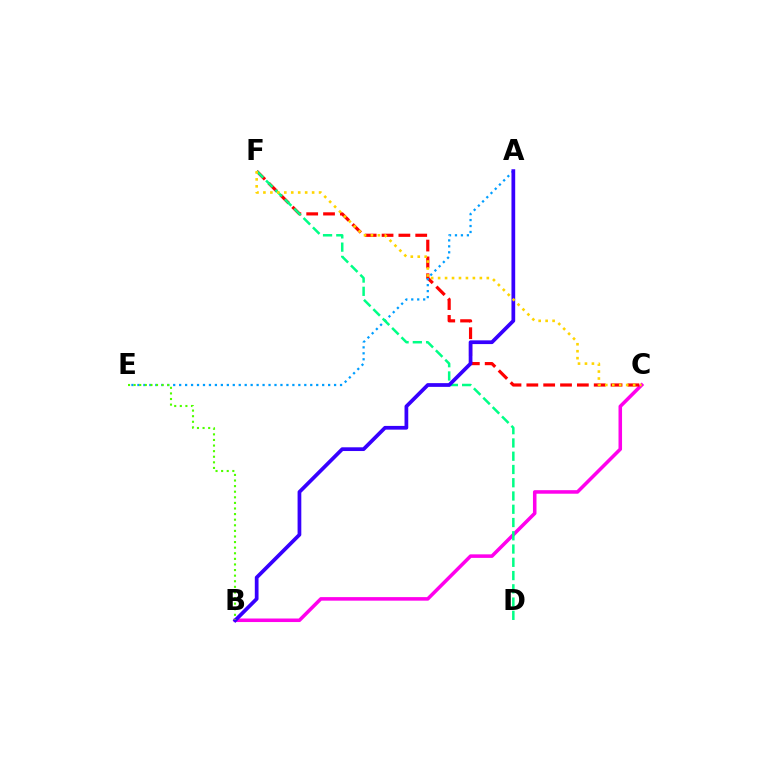{('B', 'C'): [{'color': '#ff00ed', 'line_style': 'solid', 'thickness': 2.55}], ('C', 'F'): [{'color': '#ff0000', 'line_style': 'dashed', 'thickness': 2.29}, {'color': '#ffd500', 'line_style': 'dotted', 'thickness': 1.89}], ('A', 'E'): [{'color': '#009eff', 'line_style': 'dotted', 'thickness': 1.62}], ('D', 'F'): [{'color': '#00ff86', 'line_style': 'dashed', 'thickness': 1.8}], ('A', 'B'): [{'color': '#3700ff', 'line_style': 'solid', 'thickness': 2.69}], ('B', 'E'): [{'color': '#4fff00', 'line_style': 'dotted', 'thickness': 1.52}]}